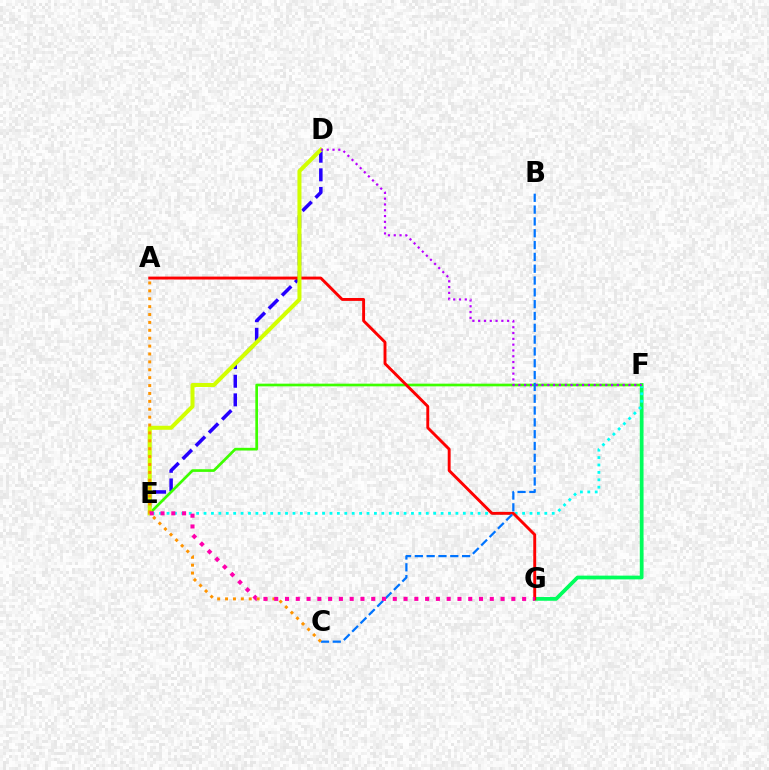{('D', 'E'): [{'color': '#2500ff', 'line_style': 'dashed', 'thickness': 2.53}, {'color': '#d1ff00', 'line_style': 'solid', 'thickness': 2.89}], ('F', 'G'): [{'color': '#00ff5c', 'line_style': 'solid', 'thickness': 2.7}], ('E', 'F'): [{'color': '#00fff6', 'line_style': 'dotted', 'thickness': 2.01}, {'color': '#3dff00', 'line_style': 'solid', 'thickness': 1.93}], ('A', 'G'): [{'color': '#ff0000', 'line_style': 'solid', 'thickness': 2.09}], ('D', 'F'): [{'color': '#b900ff', 'line_style': 'dotted', 'thickness': 1.57}], ('B', 'C'): [{'color': '#0074ff', 'line_style': 'dashed', 'thickness': 1.61}], ('A', 'C'): [{'color': '#ff9400', 'line_style': 'dotted', 'thickness': 2.14}], ('E', 'G'): [{'color': '#ff00ac', 'line_style': 'dotted', 'thickness': 2.93}]}